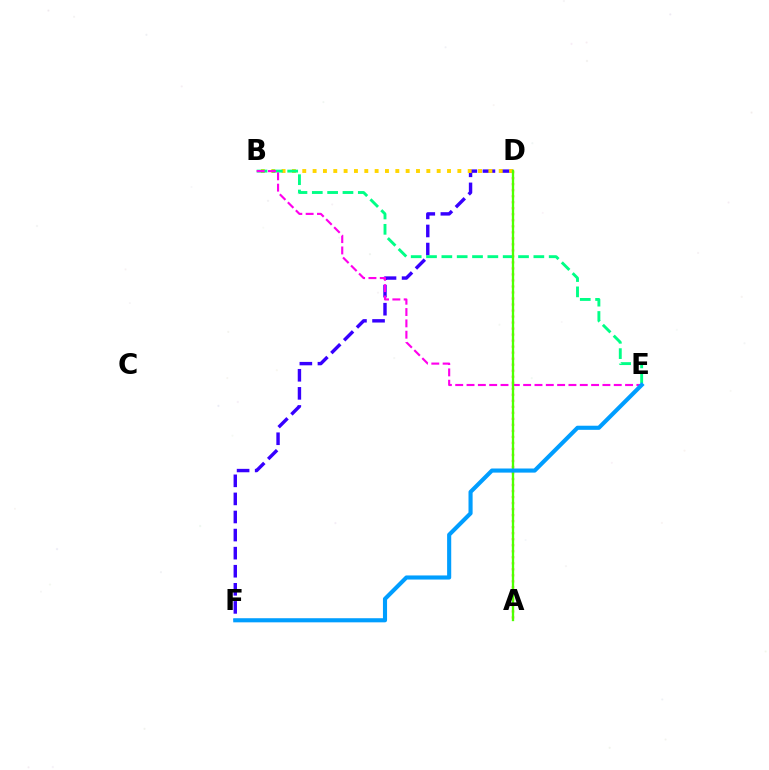{('A', 'D'): [{'color': '#ff0000', 'line_style': 'dotted', 'thickness': 1.63}, {'color': '#4fff00', 'line_style': 'solid', 'thickness': 1.67}], ('D', 'F'): [{'color': '#3700ff', 'line_style': 'dashed', 'thickness': 2.46}], ('B', 'D'): [{'color': '#ffd500', 'line_style': 'dotted', 'thickness': 2.81}], ('B', 'E'): [{'color': '#00ff86', 'line_style': 'dashed', 'thickness': 2.08}, {'color': '#ff00ed', 'line_style': 'dashed', 'thickness': 1.54}], ('E', 'F'): [{'color': '#009eff', 'line_style': 'solid', 'thickness': 2.96}]}